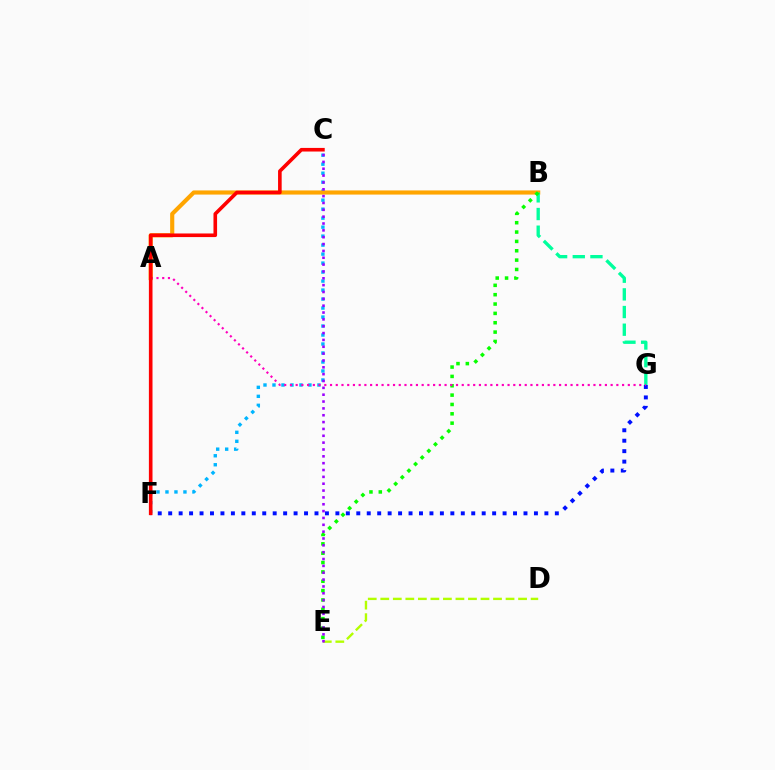{('F', 'G'): [{'color': '#0010ff', 'line_style': 'dotted', 'thickness': 2.84}], ('C', 'F'): [{'color': '#00b5ff', 'line_style': 'dotted', 'thickness': 2.44}, {'color': '#ff0000', 'line_style': 'solid', 'thickness': 2.6}], ('A', 'B'): [{'color': '#ffa500', 'line_style': 'solid', 'thickness': 2.98}], ('D', 'E'): [{'color': '#b3ff00', 'line_style': 'dashed', 'thickness': 1.7}], ('B', 'G'): [{'color': '#00ff9d', 'line_style': 'dashed', 'thickness': 2.4}], ('B', 'E'): [{'color': '#08ff00', 'line_style': 'dotted', 'thickness': 2.54}], ('A', 'G'): [{'color': '#ff00bd', 'line_style': 'dotted', 'thickness': 1.56}], ('C', 'E'): [{'color': '#9b00ff', 'line_style': 'dotted', 'thickness': 1.86}]}